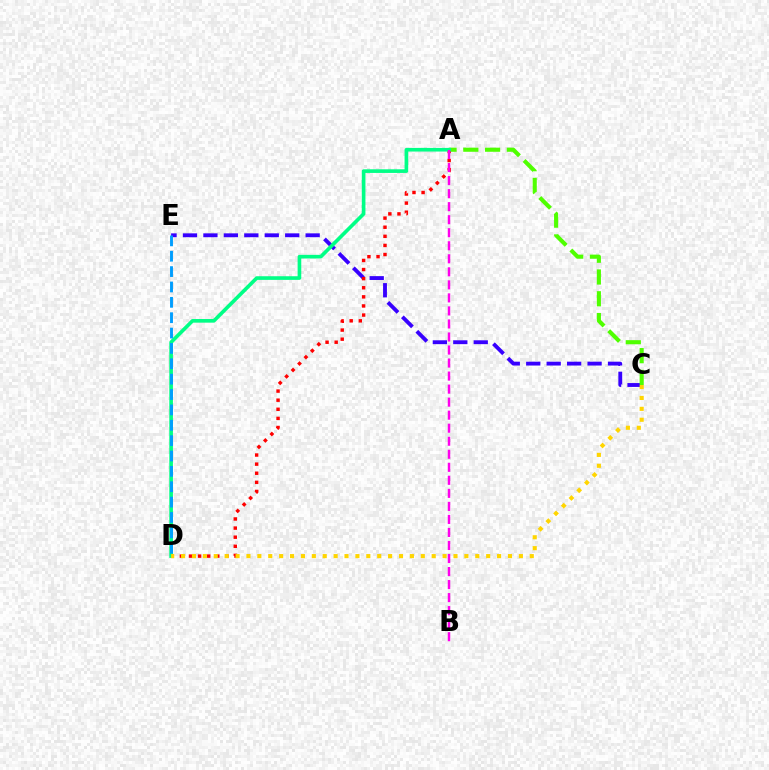{('C', 'E'): [{'color': '#3700ff', 'line_style': 'dashed', 'thickness': 2.78}], ('A', 'C'): [{'color': '#4fff00', 'line_style': 'dashed', 'thickness': 2.96}], ('A', 'D'): [{'color': '#ff0000', 'line_style': 'dotted', 'thickness': 2.47}, {'color': '#00ff86', 'line_style': 'solid', 'thickness': 2.62}], ('C', 'D'): [{'color': '#ffd500', 'line_style': 'dotted', 'thickness': 2.96}], ('D', 'E'): [{'color': '#009eff', 'line_style': 'dashed', 'thickness': 2.09}], ('A', 'B'): [{'color': '#ff00ed', 'line_style': 'dashed', 'thickness': 1.77}]}